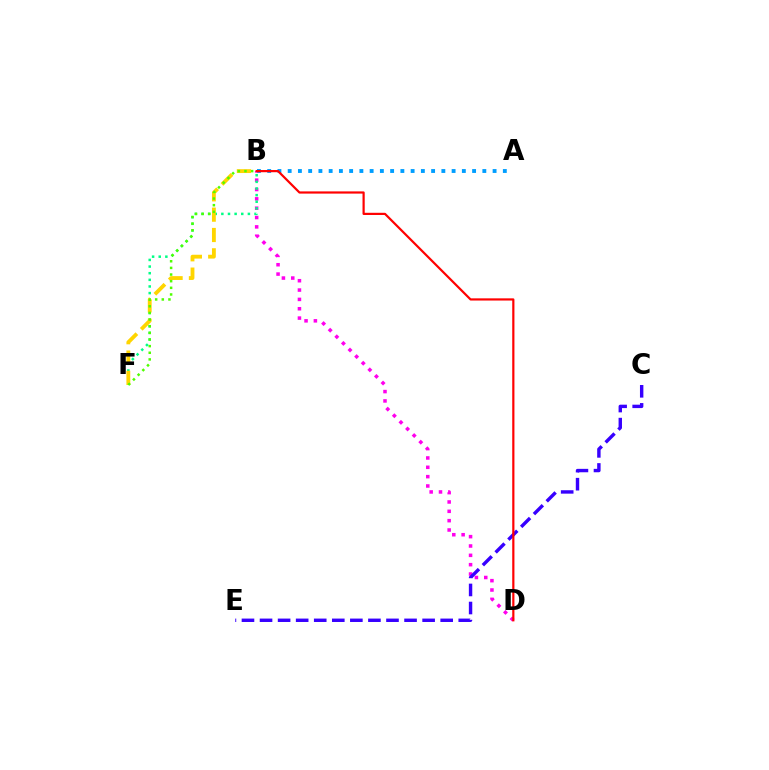{('A', 'B'): [{'color': '#009eff', 'line_style': 'dotted', 'thickness': 2.78}], ('B', 'D'): [{'color': '#ff00ed', 'line_style': 'dotted', 'thickness': 2.54}, {'color': '#ff0000', 'line_style': 'solid', 'thickness': 1.58}], ('B', 'F'): [{'color': '#00ff86', 'line_style': 'dotted', 'thickness': 1.8}, {'color': '#ffd500', 'line_style': 'dashed', 'thickness': 2.76}, {'color': '#4fff00', 'line_style': 'dotted', 'thickness': 1.8}], ('C', 'E'): [{'color': '#3700ff', 'line_style': 'dashed', 'thickness': 2.45}]}